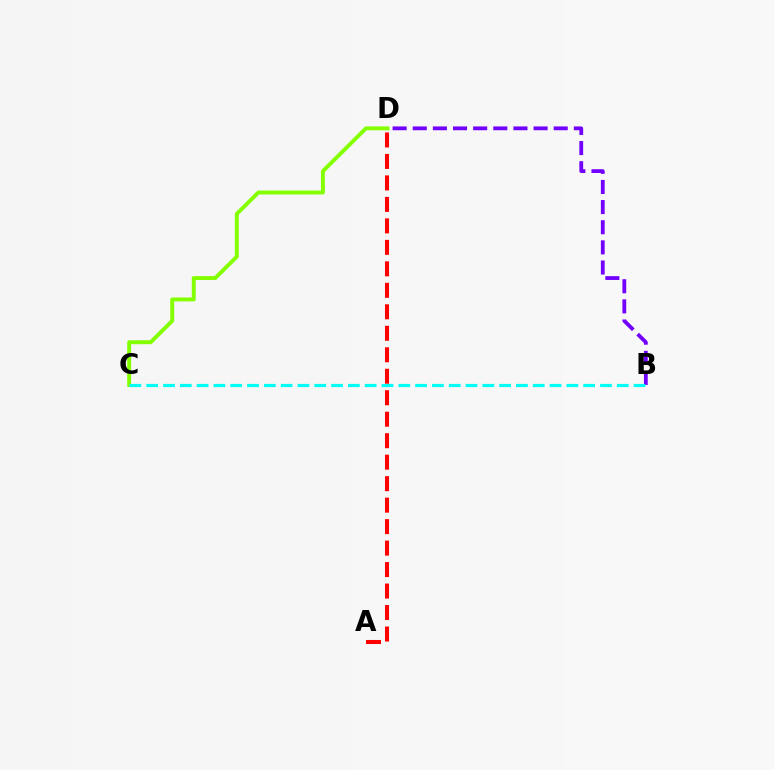{('C', 'D'): [{'color': '#84ff00', 'line_style': 'solid', 'thickness': 2.82}], ('A', 'D'): [{'color': '#ff0000', 'line_style': 'dashed', 'thickness': 2.92}], ('B', 'D'): [{'color': '#7200ff', 'line_style': 'dashed', 'thickness': 2.74}], ('B', 'C'): [{'color': '#00fff6', 'line_style': 'dashed', 'thickness': 2.28}]}